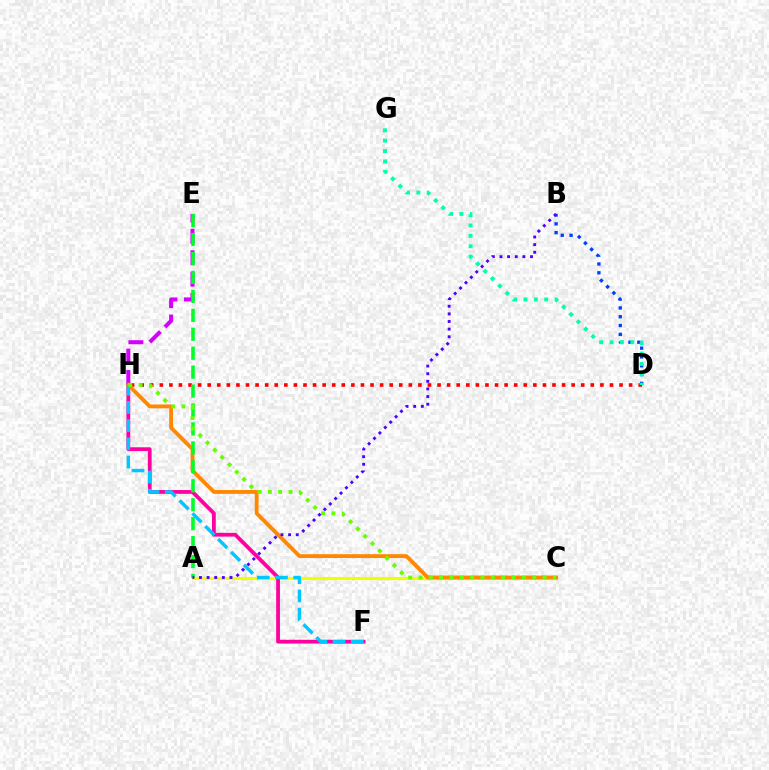{('A', 'C'): [{'color': '#eeff00', 'line_style': 'solid', 'thickness': 2.26}], ('D', 'H'): [{'color': '#ff0000', 'line_style': 'dotted', 'thickness': 2.6}], ('F', 'H'): [{'color': '#ff00a0', 'line_style': 'solid', 'thickness': 2.72}, {'color': '#00c7ff', 'line_style': 'dashed', 'thickness': 2.47}], ('E', 'H'): [{'color': '#d600ff', 'line_style': 'dashed', 'thickness': 2.91}], ('C', 'H'): [{'color': '#ff8800', 'line_style': 'solid', 'thickness': 2.77}, {'color': '#66ff00', 'line_style': 'dotted', 'thickness': 2.81}], ('B', 'D'): [{'color': '#003fff', 'line_style': 'dotted', 'thickness': 2.39}], ('D', 'G'): [{'color': '#00ffaf', 'line_style': 'dotted', 'thickness': 2.82}], ('A', 'E'): [{'color': '#00ff27', 'line_style': 'dashed', 'thickness': 2.57}], ('A', 'B'): [{'color': '#4f00ff', 'line_style': 'dotted', 'thickness': 2.07}]}